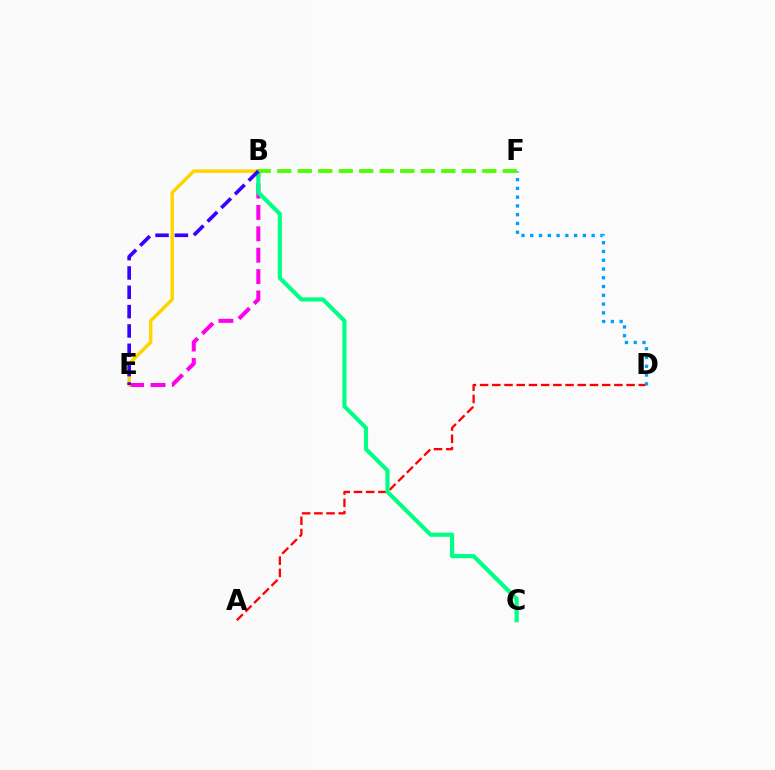{('B', 'E'): [{'color': '#ff00ed', 'line_style': 'dashed', 'thickness': 2.9}, {'color': '#ffd500', 'line_style': 'solid', 'thickness': 2.49}, {'color': '#3700ff', 'line_style': 'dashed', 'thickness': 2.63}], ('A', 'D'): [{'color': '#ff0000', 'line_style': 'dashed', 'thickness': 1.66}], ('B', 'C'): [{'color': '#00ff86', 'line_style': 'solid', 'thickness': 2.97}], ('D', 'F'): [{'color': '#009eff', 'line_style': 'dotted', 'thickness': 2.38}], ('B', 'F'): [{'color': '#4fff00', 'line_style': 'dashed', 'thickness': 2.79}]}